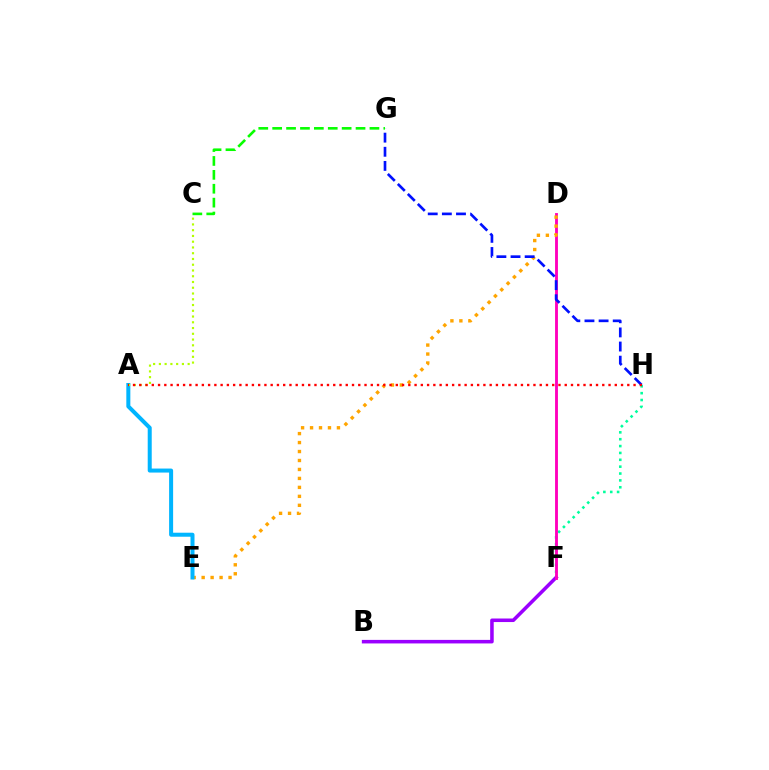{('B', 'F'): [{'color': '#9b00ff', 'line_style': 'solid', 'thickness': 2.55}], ('F', 'H'): [{'color': '#00ff9d', 'line_style': 'dotted', 'thickness': 1.86}], ('D', 'F'): [{'color': '#ff00bd', 'line_style': 'solid', 'thickness': 2.06}], ('D', 'E'): [{'color': '#ffa500', 'line_style': 'dotted', 'thickness': 2.44}], ('G', 'H'): [{'color': '#0010ff', 'line_style': 'dashed', 'thickness': 1.92}], ('A', 'E'): [{'color': '#00b5ff', 'line_style': 'solid', 'thickness': 2.89}], ('A', 'C'): [{'color': '#b3ff00', 'line_style': 'dotted', 'thickness': 1.56}], ('C', 'G'): [{'color': '#08ff00', 'line_style': 'dashed', 'thickness': 1.89}], ('A', 'H'): [{'color': '#ff0000', 'line_style': 'dotted', 'thickness': 1.7}]}